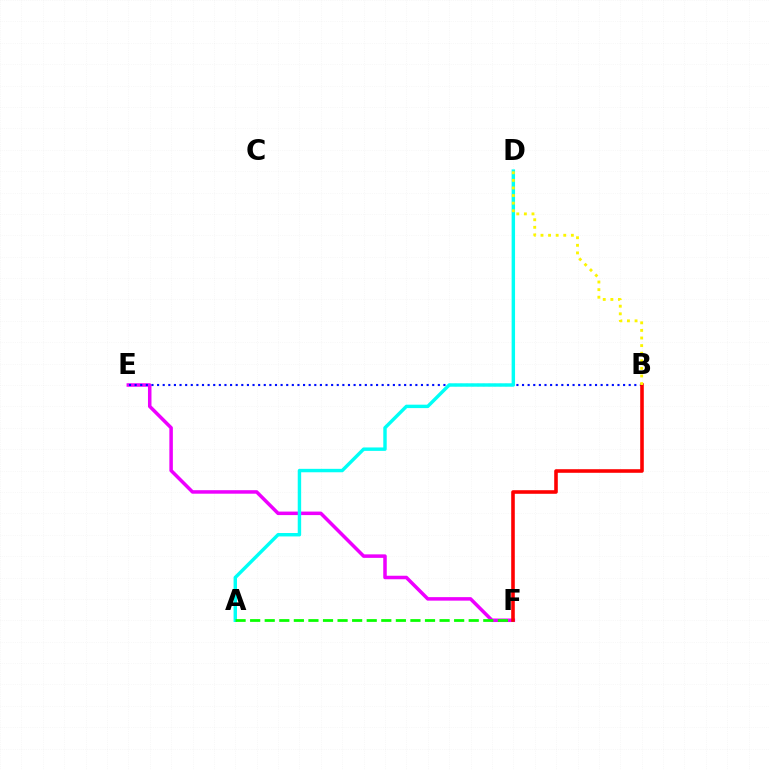{('E', 'F'): [{'color': '#ee00ff', 'line_style': 'solid', 'thickness': 2.53}], ('B', 'E'): [{'color': '#0010ff', 'line_style': 'dotted', 'thickness': 1.53}], ('A', 'D'): [{'color': '#00fff6', 'line_style': 'solid', 'thickness': 2.47}], ('A', 'F'): [{'color': '#08ff00', 'line_style': 'dashed', 'thickness': 1.98}], ('B', 'F'): [{'color': '#ff0000', 'line_style': 'solid', 'thickness': 2.58}], ('B', 'D'): [{'color': '#fcf500', 'line_style': 'dotted', 'thickness': 2.06}]}